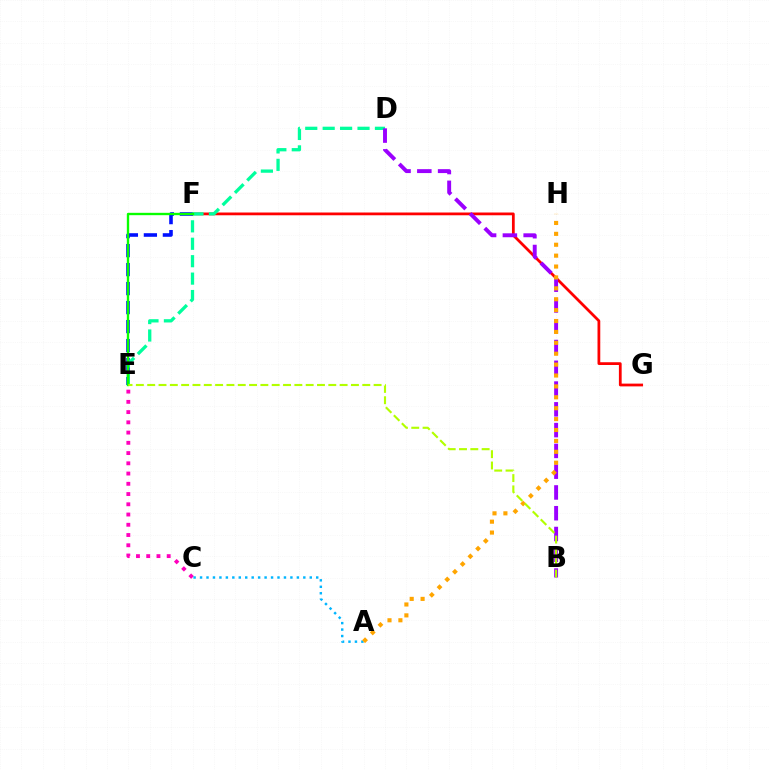{('F', 'G'): [{'color': '#ff0000', 'line_style': 'solid', 'thickness': 1.99}], ('C', 'E'): [{'color': '#ff00bd', 'line_style': 'dotted', 'thickness': 2.78}], ('A', 'C'): [{'color': '#00b5ff', 'line_style': 'dotted', 'thickness': 1.75}], ('E', 'F'): [{'color': '#0010ff', 'line_style': 'dashed', 'thickness': 2.58}, {'color': '#08ff00', 'line_style': 'solid', 'thickness': 1.7}], ('D', 'E'): [{'color': '#00ff9d', 'line_style': 'dashed', 'thickness': 2.37}], ('B', 'D'): [{'color': '#9b00ff', 'line_style': 'dashed', 'thickness': 2.82}], ('A', 'H'): [{'color': '#ffa500', 'line_style': 'dotted', 'thickness': 2.96}], ('B', 'E'): [{'color': '#b3ff00', 'line_style': 'dashed', 'thickness': 1.54}]}